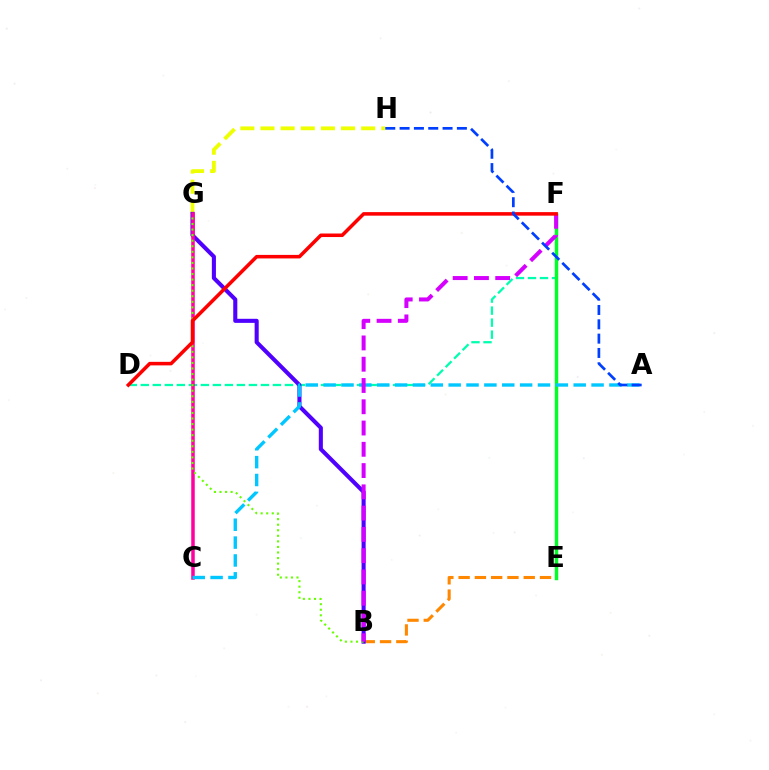{('B', 'E'): [{'color': '#ff8800', 'line_style': 'dashed', 'thickness': 2.21}], ('D', 'F'): [{'color': '#00ffaf', 'line_style': 'dashed', 'thickness': 1.63}, {'color': '#ff0000', 'line_style': 'solid', 'thickness': 2.55}], ('E', 'F'): [{'color': '#00ff27', 'line_style': 'solid', 'thickness': 2.49}], ('G', 'H'): [{'color': '#eeff00', 'line_style': 'dashed', 'thickness': 2.74}], ('B', 'G'): [{'color': '#4f00ff', 'line_style': 'solid', 'thickness': 2.93}, {'color': '#66ff00', 'line_style': 'dotted', 'thickness': 1.51}], ('C', 'G'): [{'color': '#ff00a0', 'line_style': 'solid', 'thickness': 2.52}], ('A', 'C'): [{'color': '#00c7ff', 'line_style': 'dashed', 'thickness': 2.43}], ('B', 'F'): [{'color': '#d600ff', 'line_style': 'dashed', 'thickness': 2.89}], ('A', 'H'): [{'color': '#003fff', 'line_style': 'dashed', 'thickness': 1.95}]}